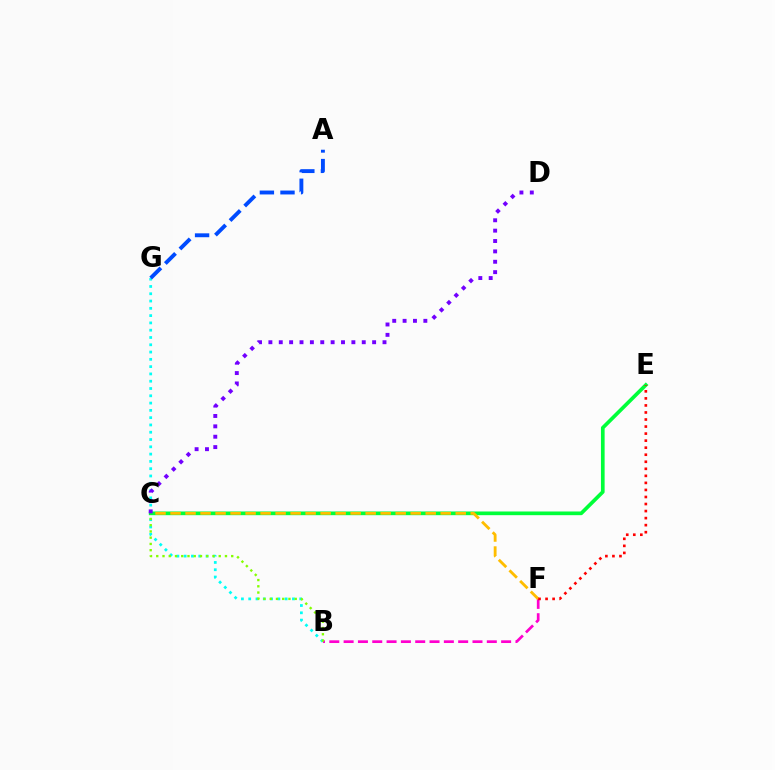{('B', 'G'): [{'color': '#00fff6', 'line_style': 'dotted', 'thickness': 1.98}], ('B', 'F'): [{'color': '#ff00cf', 'line_style': 'dashed', 'thickness': 1.95}], ('B', 'C'): [{'color': '#84ff00', 'line_style': 'dotted', 'thickness': 1.7}], ('C', 'E'): [{'color': '#00ff39', 'line_style': 'solid', 'thickness': 2.65}], ('C', 'F'): [{'color': '#ffbd00', 'line_style': 'dashed', 'thickness': 2.04}], ('A', 'G'): [{'color': '#004bff', 'line_style': 'dashed', 'thickness': 2.8}], ('E', 'F'): [{'color': '#ff0000', 'line_style': 'dotted', 'thickness': 1.91}], ('C', 'D'): [{'color': '#7200ff', 'line_style': 'dotted', 'thickness': 2.82}]}